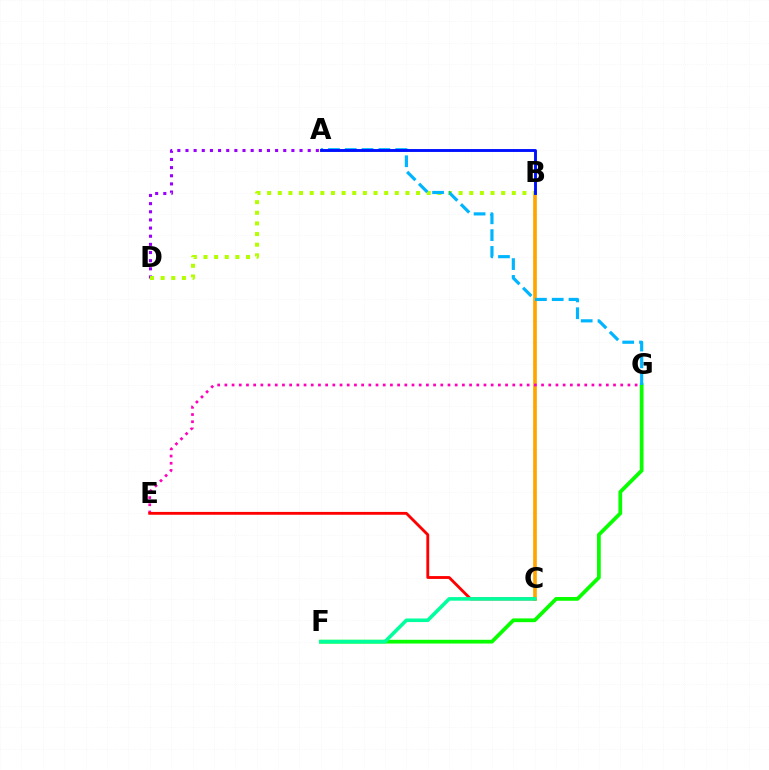{('F', 'G'): [{'color': '#08ff00', 'line_style': 'solid', 'thickness': 2.7}], ('A', 'D'): [{'color': '#9b00ff', 'line_style': 'dotted', 'thickness': 2.21}], ('B', 'C'): [{'color': '#ffa500', 'line_style': 'solid', 'thickness': 2.64}], ('E', 'G'): [{'color': '#ff00bd', 'line_style': 'dotted', 'thickness': 1.96}], ('B', 'D'): [{'color': '#b3ff00', 'line_style': 'dotted', 'thickness': 2.89}], ('C', 'E'): [{'color': '#ff0000', 'line_style': 'solid', 'thickness': 2.05}], ('A', 'G'): [{'color': '#00b5ff', 'line_style': 'dashed', 'thickness': 2.28}], ('A', 'B'): [{'color': '#0010ff', 'line_style': 'solid', 'thickness': 2.07}], ('C', 'F'): [{'color': '#00ff9d', 'line_style': 'solid', 'thickness': 2.57}]}